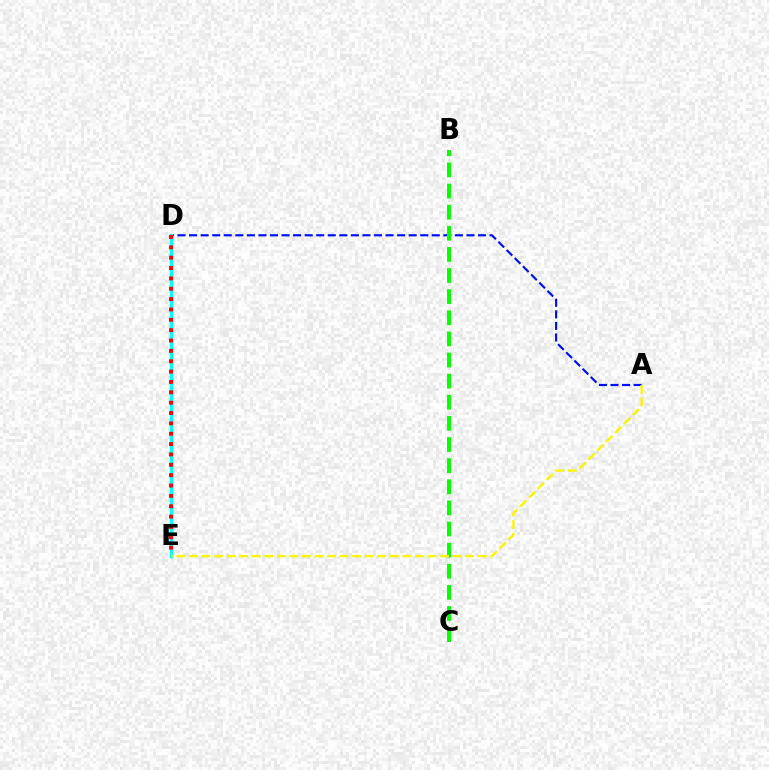{('A', 'D'): [{'color': '#0010ff', 'line_style': 'dashed', 'thickness': 1.57}], ('B', 'C'): [{'color': '#08ff00', 'line_style': 'dashed', 'thickness': 2.87}], ('D', 'E'): [{'color': '#ee00ff', 'line_style': 'dotted', 'thickness': 1.82}, {'color': '#00fff6', 'line_style': 'solid', 'thickness': 2.51}, {'color': '#ff0000', 'line_style': 'dotted', 'thickness': 2.81}], ('A', 'E'): [{'color': '#fcf500', 'line_style': 'dashed', 'thickness': 1.71}]}